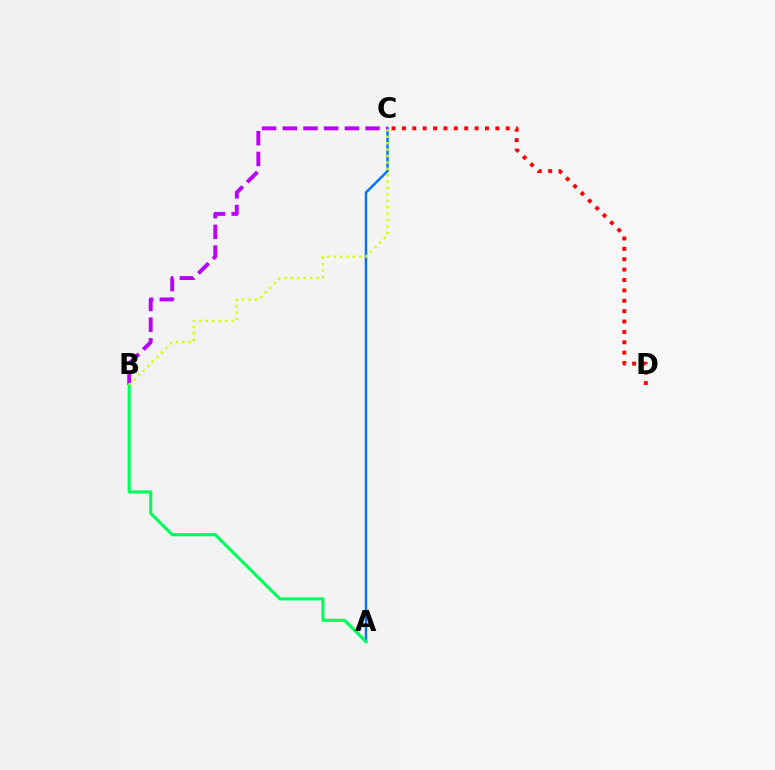{('A', 'C'): [{'color': '#0074ff', 'line_style': 'solid', 'thickness': 1.75}], ('B', 'C'): [{'color': '#b900ff', 'line_style': 'dashed', 'thickness': 2.81}, {'color': '#d1ff00', 'line_style': 'dotted', 'thickness': 1.74}], ('A', 'B'): [{'color': '#00ff5c', 'line_style': 'solid', 'thickness': 2.24}], ('C', 'D'): [{'color': '#ff0000', 'line_style': 'dotted', 'thickness': 2.82}]}